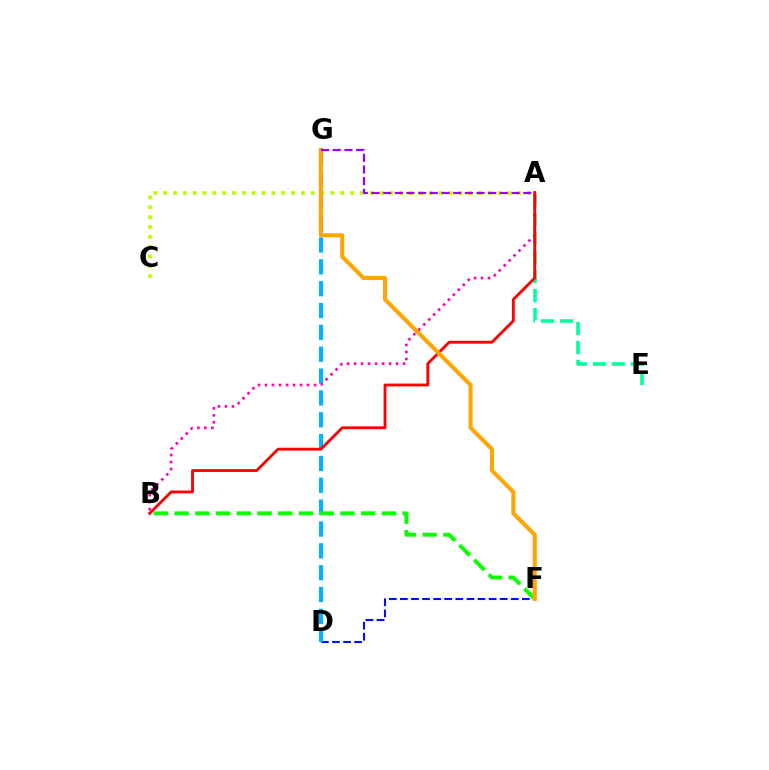{('D', 'F'): [{'color': '#0010ff', 'line_style': 'dashed', 'thickness': 1.51}], ('D', 'G'): [{'color': '#00b5ff', 'line_style': 'dashed', 'thickness': 2.97}], ('B', 'F'): [{'color': '#08ff00', 'line_style': 'dashed', 'thickness': 2.82}], ('A', 'E'): [{'color': '#00ff9d', 'line_style': 'dashed', 'thickness': 2.58}], ('A', 'B'): [{'color': '#ff00bd', 'line_style': 'dotted', 'thickness': 1.9}, {'color': '#ff0000', 'line_style': 'solid', 'thickness': 2.05}], ('A', 'C'): [{'color': '#b3ff00', 'line_style': 'dotted', 'thickness': 2.67}], ('F', 'G'): [{'color': '#ffa500', 'line_style': 'solid', 'thickness': 2.91}], ('A', 'G'): [{'color': '#9b00ff', 'line_style': 'dashed', 'thickness': 1.59}]}